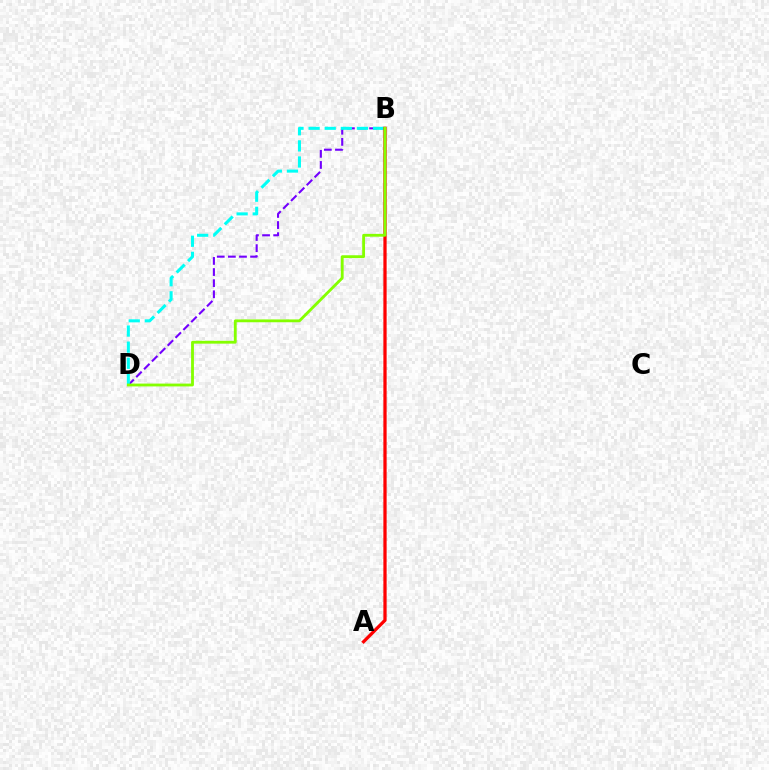{('B', 'D'): [{'color': '#7200ff', 'line_style': 'dashed', 'thickness': 1.51}, {'color': '#00fff6', 'line_style': 'dashed', 'thickness': 2.19}, {'color': '#84ff00', 'line_style': 'solid', 'thickness': 2.04}], ('A', 'B'): [{'color': '#ff0000', 'line_style': 'solid', 'thickness': 2.35}]}